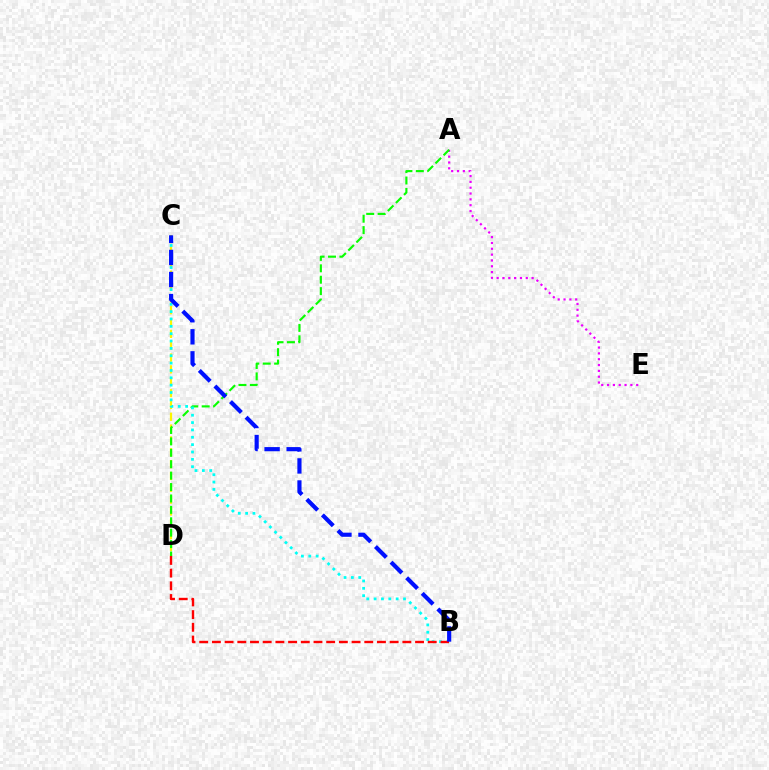{('C', 'D'): [{'color': '#fcf500', 'line_style': 'dashed', 'thickness': 1.61}], ('A', 'E'): [{'color': '#ee00ff', 'line_style': 'dotted', 'thickness': 1.58}], ('A', 'D'): [{'color': '#08ff00', 'line_style': 'dashed', 'thickness': 1.55}], ('B', 'C'): [{'color': '#00fff6', 'line_style': 'dotted', 'thickness': 2.0}, {'color': '#0010ff', 'line_style': 'dashed', 'thickness': 3.0}], ('B', 'D'): [{'color': '#ff0000', 'line_style': 'dashed', 'thickness': 1.72}]}